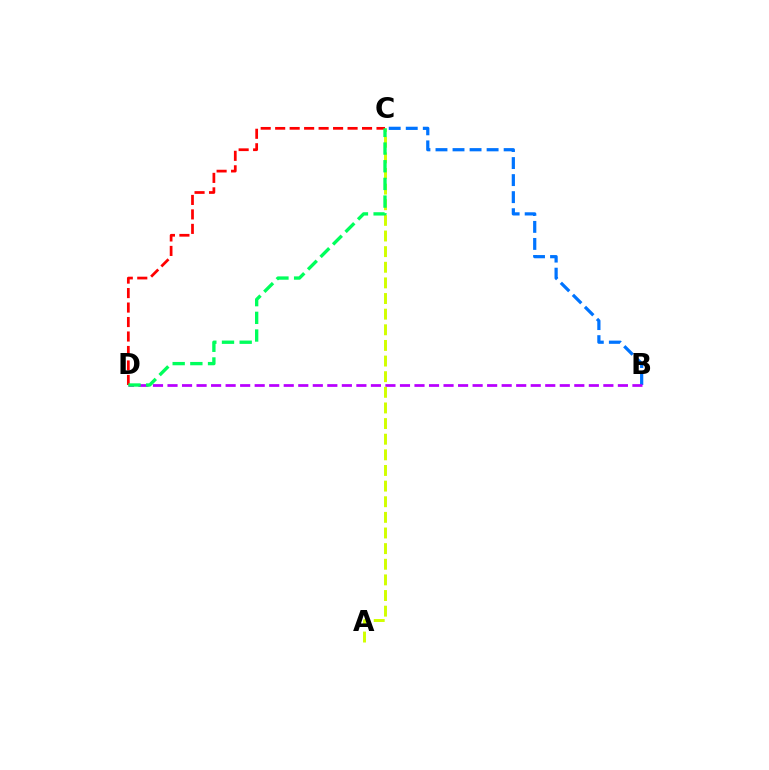{('B', 'C'): [{'color': '#0074ff', 'line_style': 'dashed', 'thickness': 2.31}], ('B', 'D'): [{'color': '#b900ff', 'line_style': 'dashed', 'thickness': 1.97}], ('A', 'C'): [{'color': '#d1ff00', 'line_style': 'dashed', 'thickness': 2.12}], ('C', 'D'): [{'color': '#ff0000', 'line_style': 'dashed', 'thickness': 1.97}, {'color': '#00ff5c', 'line_style': 'dashed', 'thickness': 2.4}]}